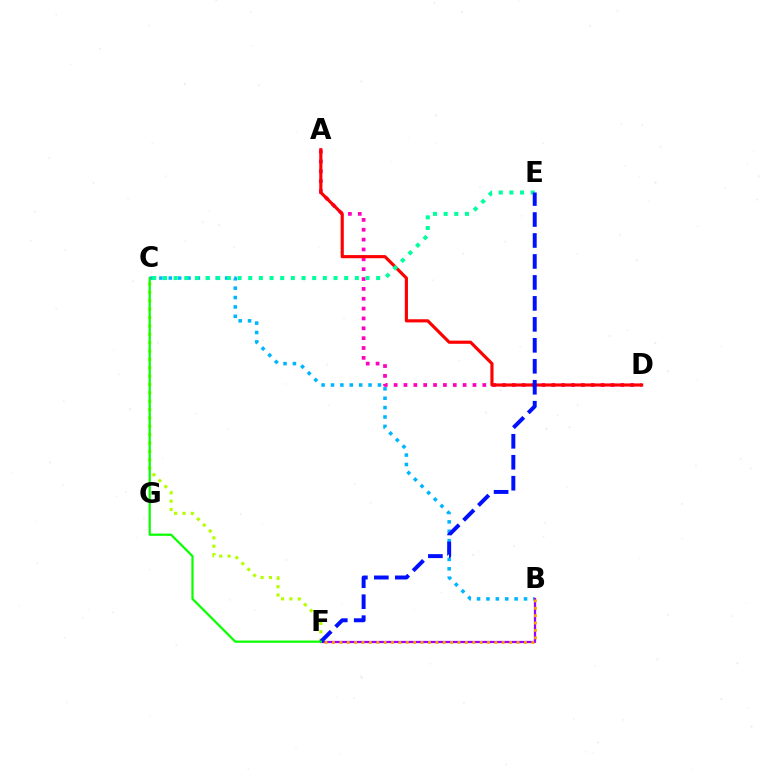{('A', 'D'): [{'color': '#ff00bd', 'line_style': 'dotted', 'thickness': 2.68}, {'color': '#ff0000', 'line_style': 'solid', 'thickness': 2.27}], ('B', 'C'): [{'color': '#00b5ff', 'line_style': 'dotted', 'thickness': 2.55}], ('C', 'F'): [{'color': '#b3ff00', 'line_style': 'dotted', 'thickness': 2.27}, {'color': '#08ff00', 'line_style': 'solid', 'thickness': 1.59}], ('B', 'F'): [{'color': '#9b00ff', 'line_style': 'solid', 'thickness': 1.62}, {'color': '#ffa500', 'line_style': 'dotted', 'thickness': 2.01}], ('C', 'E'): [{'color': '#00ff9d', 'line_style': 'dotted', 'thickness': 2.9}], ('E', 'F'): [{'color': '#0010ff', 'line_style': 'dashed', 'thickness': 2.85}]}